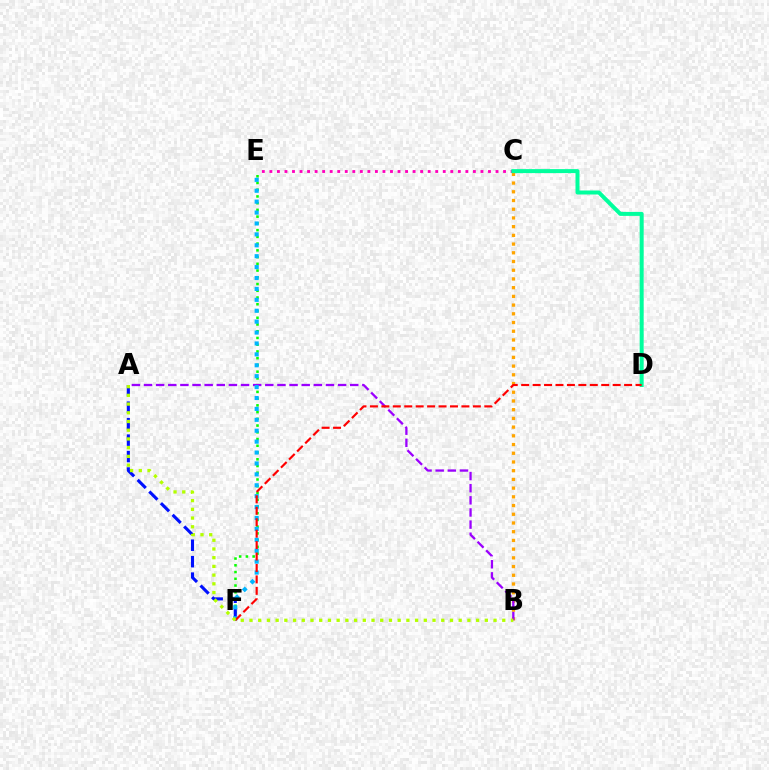{('E', 'F'): [{'color': '#08ff00', 'line_style': 'dotted', 'thickness': 1.83}, {'color': '#00b5ff', 'line_style': 'dotted', 'thickness': 2.96}], ('A', 'F'): [{'color': '#0010ff', 'line_style': 'dashed', 'thickness': 2.24}], ('C', 'E'): [{'color': '#ff00bd', 'line_style': 'dotted', 'thickness': 2.05}], ('B', 'C'): [{'color': '#ffa500', 'line_style': 'dotted', 'thickness': 2.37}], ('A', 'B'): [{'color': '#9b00ff', 'line_style': 'dashed', 'thickness': 1.65}, {'color': '#b3ff00', 'line_style': 'dotted', 'thickness': 2.37}], ('C', 'D'): [{'color': '#00ff9d', 'line_style': 'solid', 'thickness': 2.88}], ('D', 'F'): [{'color': '#ff0000', 'line_style': 'dashed', 'thickness': 1.55}]}